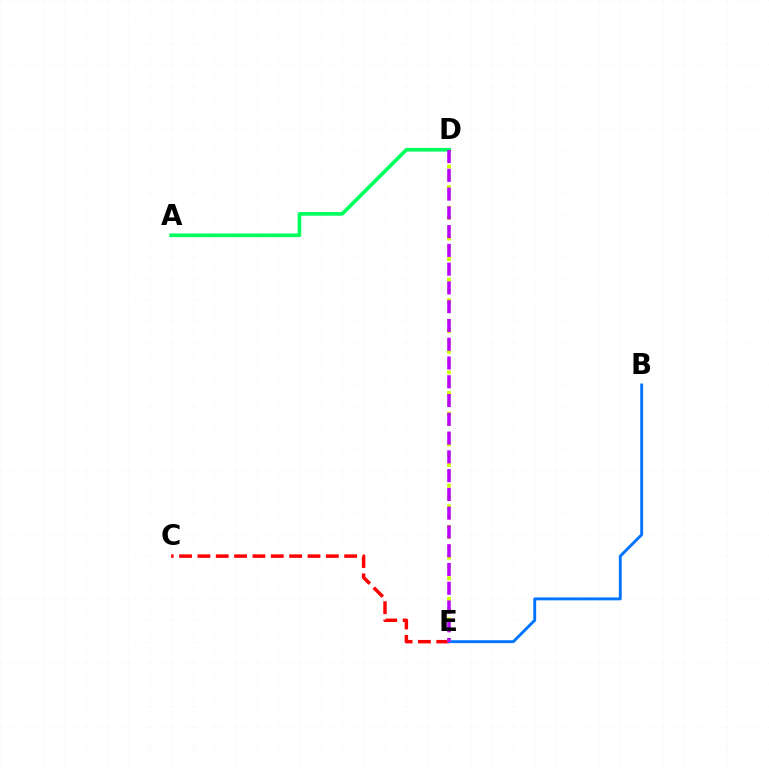{('C', 'E'): [{'color': '#ff0000', 'line_style': 'dashed', 'thickness': 2.49}], ('B', 'E'): [{'color': '#0074ff', 'line_style': 'solid', 'thickness': 2.09}], ('A', 'D'): [{'color': '#00ff5c', 'line_style': 'solid', 'thickness': 2.62}], ('D', 'E'): [{'color': '#d1ff00', 'line_style': 'dotted', 'thickness': 2.8}, {'color': '#b900ff', 'line_style': 'dashed', 'thickness': 2.55}]}